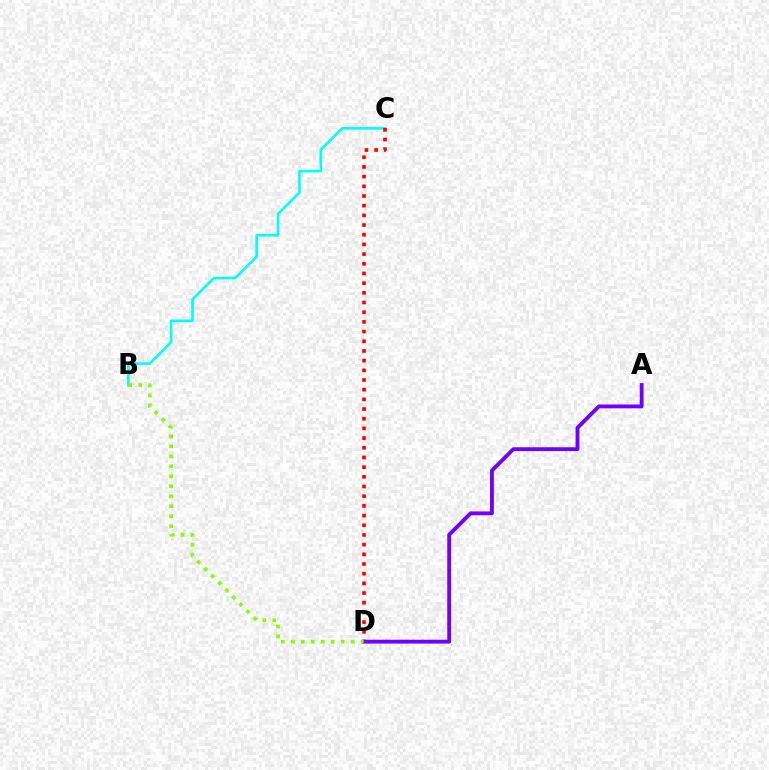{('B', 'C'): [{'color': '#00fff6', 'line_style': 'solid', 'thickness': 1.88}], ('C', 'D'): [{'color': '#ff0000', 'line_style': 'dotted', 'thickness': 2.63}], ('A', 'D'): [{'color': '#7200ff', 'line_style': 'solid', 'thickness': 2.77}], ('B', 'D'): [{'color': '#84ff00', 'line_style': 'dotted', 'thickness': 2.71}]}